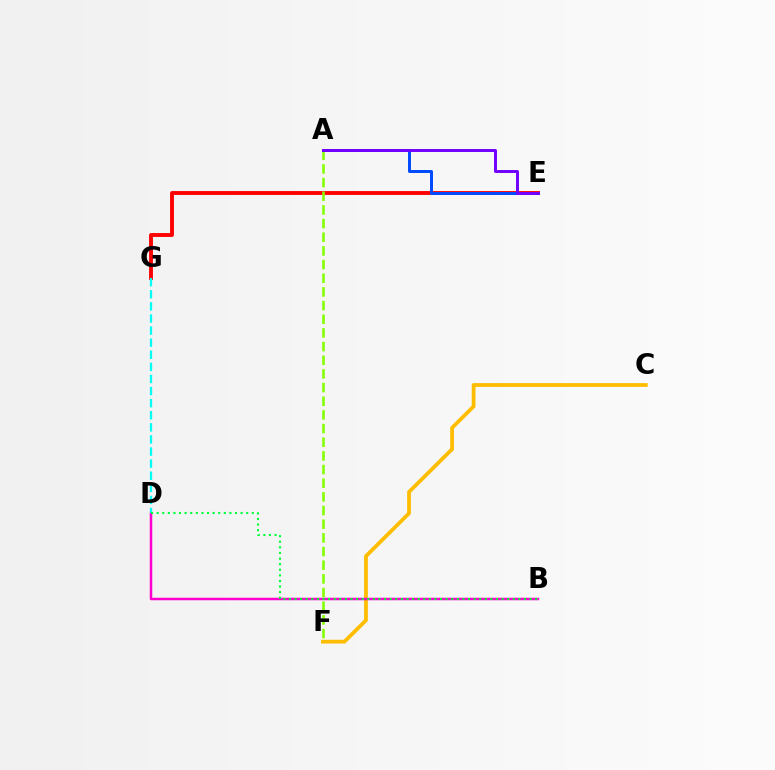{('C', 'F'): [{'color': '#ffbd00', 'line_style': 'solid', 'thickness': 2.71}], ('E', 'G'): [{'color': '#ff0000', 'line_style': 'solid', 'thickness': 2.79}], ('B', 'D'): [{'color': '#ff00cf', 'line_style': 'solid', 'thickness': 1.79}, {'color': '#00ff39', 'line_style': 'dotted', 'thickness': 1.52}], ('D', 'G'): [{'color': '#00fff6', 'line_style': 'dashed', 'thickness': 1.64}], ('A', 'F'): [{'color': '#84ff00', 'line_style': 'dashed', 'thickness': 1.86}], ('A', 'E'): [{'color': '#004bff', 'line_style': 'solid', 'thickness': 2.14}, {'color': '#7200ff', 'line_style': 'solid', 'thickness': 2.12}]}